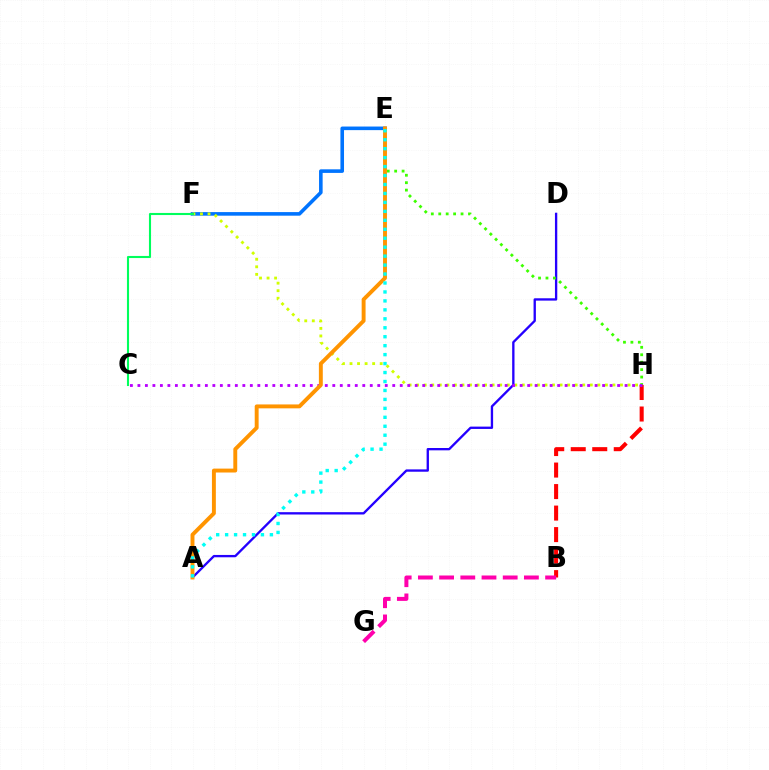{('E', 'F'): [{'color': '#0074ff', 'line_style': 'solid', 'thickness': 2.58}], ('B', 'H'): [{'color': '#ff0000', 'line_style': 'dashed', 'thickness': 2.92}], ('F', 'H'): [{'color': '#d1ff00', 'line_style': 'dotted', 'thickness': 2.05}], ('A', 'D'): [{'color': '#2500ff', 'line_style': 'solid', 'thickness': 1.68}], ('E', 'H'): [{'color': '#3dff00', 'line_style': 'dotted', 'thickness': 2.02}], ('C', 'H'): [{'color': '#b900ff', 'line_style': 'dotted', 'thickness': 2.04}], ('A', 'E'): [{'color': '#ff9400', 'line_style': 'solid', 'thickness': 2.81}, {'color': '#00fff6', 'line_style': 'dotted', 'thickness': 2.43}], ('C', 'F'): [{'color': '#00ff5c', 'line_style': 'solid', 'thickness': 1.51}], ('B', 'G'): [{'color': '#ff00ac', 'line_style': 'dashed', 'thickness': 2.88}]}